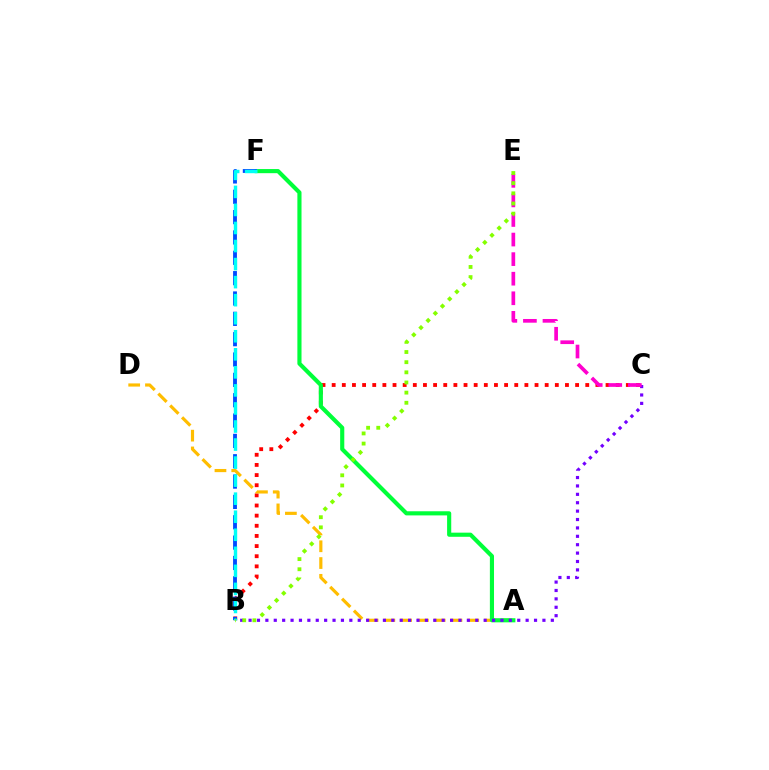{('B', 'C'): [{'color': '#ff0000', 'line_style': 'dotted', 'thickness': 2.76}, {'color': '#7200ff', 'line_style': 'dotted', 'thickness': 2.28}], ('A', 'D'): [{'color': '#ffbd00', 'line_style': 'dashed', 'thickness': 2.28}], ('A', 'F'): [{'color': '#00ff39', 'line_style': 'solid', 'thickness': 2.98}], ('C', 'E'): [{'color': '#ff00cf', 'line_style': 'dashed', 'thickness': 2.66}], ('B', 'F'): [{'color': '#004bff', 'line_style': 'dashed', 'thickness': 2.76}, {'color': '#00fff6', 'line_style': 'dashed', 'thickness': 2.45}], ('B', 'E'): [{'color': '#84ff00', 'line_style': 'dotted', 'thickness': 2.76}]}